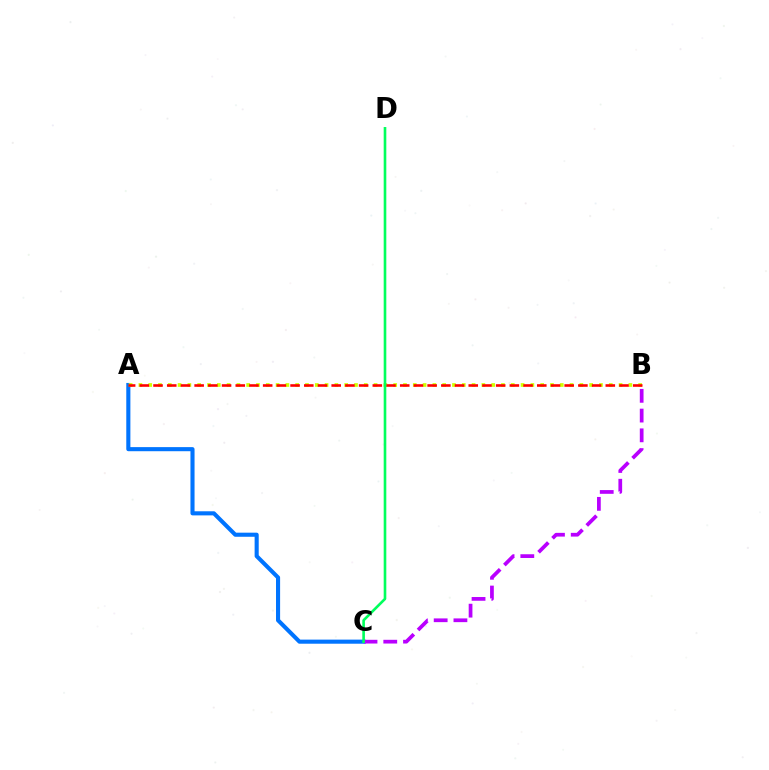{('A', 'C'): [{'color': '#0074ff', 'line_style': 'solid', 'thickness': 2.95}], ('A', 'B'): [{'color': '#d1ff00', 'line_style': 'dotted', 'thickness': 2.66}, {'color': '#ff0000', 'line_style': 'dashed', 'thickness': 1.86}], ('B', 'C'): [{'color': '#b900ff', 'line_style': 'dashed', 'thickness': 2.68}], ('C', 'D'): [{'color': '#00ff5c', 'line_style': 'solid', 'thickness': 1.89}]}